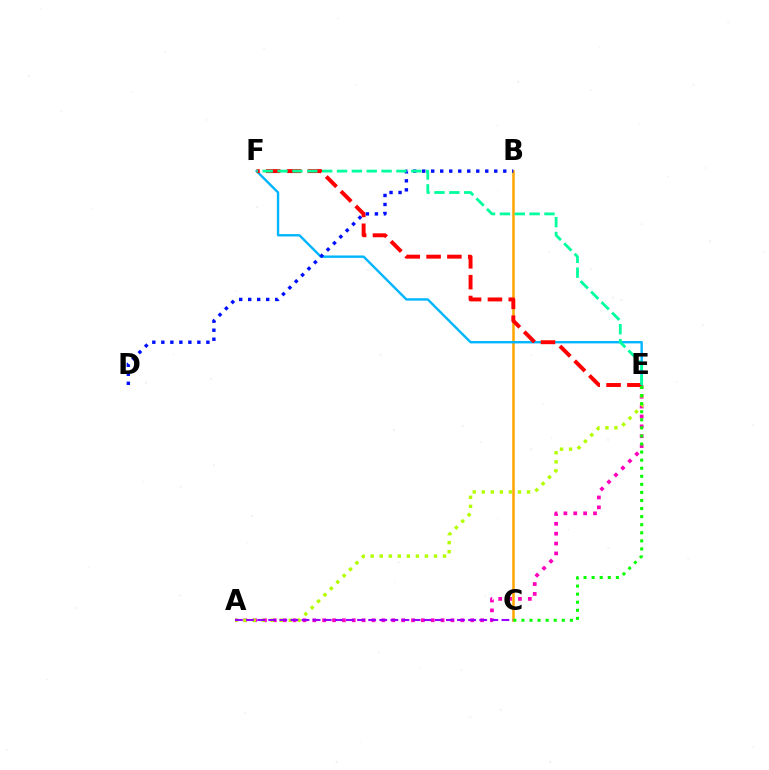{('A', 'E'): [{'color': '#ff00bd', 'line_style': 'dotted', 'thickness': 2.68}, {'color': '#b3ff00', 'line_style': 'dotted', 'thickness': 2.46}], ('B', 'C'): [{'color': '#ffa500', 'line_style': 'solid', 'thickness': 1.82}], ('E', 'F'): [{'color': '#00b5ff', 'line_style': 'solid', 'thickness': 1.72}, {'color': '#ff0000', 'line_style': 'dashed', 'thickness': 2.83}, {'color': '#00ff9d', 'line_style': 'dashed', 'thickness': 2.02}], ('A', 'C'): [{'color': '#9b00ff', 'line_style': 'dashed', 'thickness': 1.51}], ('C', 'E'): [{'color': '#08ff00', 'line_style': 'dotted', 'thickness': 2.19}], ('B', 'D'): [{'color': '#0010ff', 'line_style': 'dotted', 'thickness': 2.45}]}